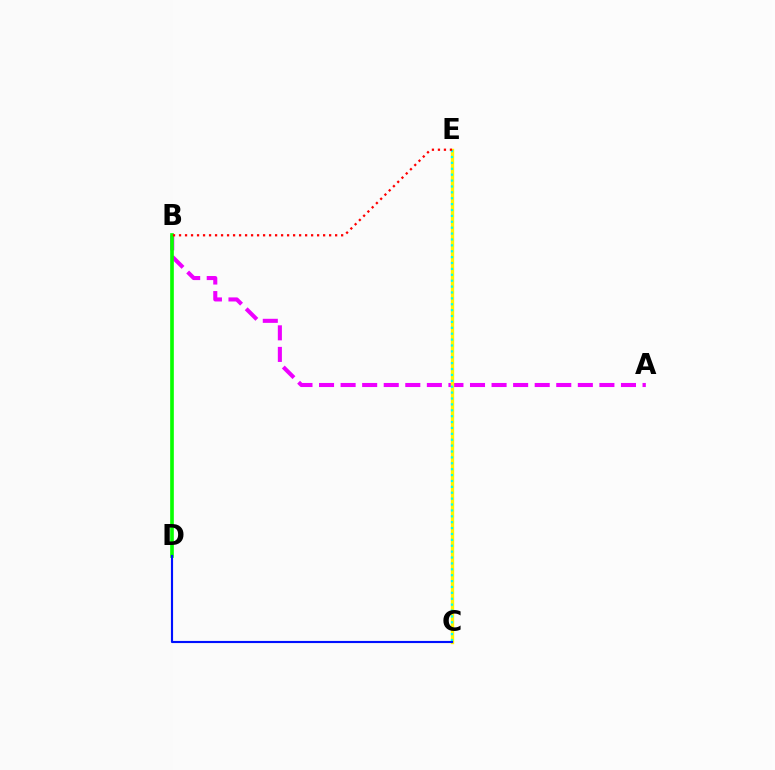{('A', 'B'): [{'color': '#ee00ff', 'line_style': 'dashed', 'thickness': 2.93}], ('C', 'E'): [{'color': '#fcf500', 'line_style': 'solid', 'thickness': 2.43}, {'color': '#00fff6', 'line_style': 'dotted', 'thickness': 1.6}], ('B', 'D'): [{'color': '#08ff00', 'line_style': 'solid', 'thickness': 2.63}], ('B', 'E'): [{'color': '#ff0000', 'line_style': 'dotted', 'thickness': 1.63}], ('C', 'D'): [{'color': '#0010ff', 'line_style': 'solid', 'thickness': 1.54}]}